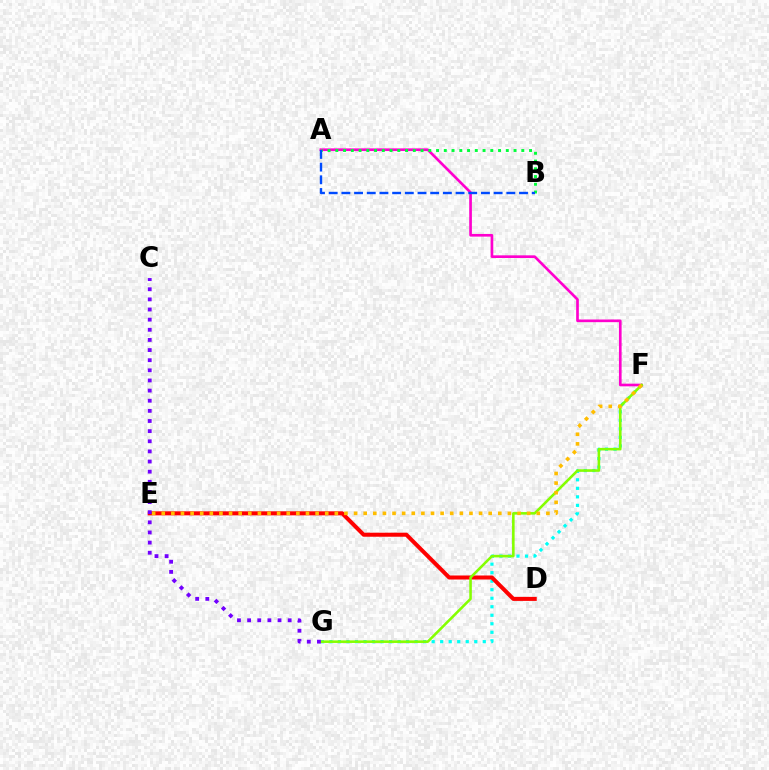{('F', 'G'): [{'color': '#00fff6', 'line_style': 'dotted', 'thickness': 2.31}, {'color': '#84ff00', 'line_style': 'solid', 'thickness': 1.85}], ('D', 'E'): [{'color': '#ff0000', 'line_style': 'solid', 'thickness': 2.9}], ('A', 'F'): [{'color': '#ff00cf', 'line_style': 'solid', 'thickness': 1.92}], ('A', 'B'): [{'color': '#00ff39', 'line_style': 'dotted', 'thickness': 2.11}, {'color': '#004bff', 'line_style': 'dashed', 'thickness': 1.72}], ('E', 'F'): [{'color': '#ffbd00', 'line_style': 'dotted', 'thickness': 2.61}], ('C', 'G'): [{'color': '#7200ff', 'line_style': 'dotted', 'thickness': 2.75}]}